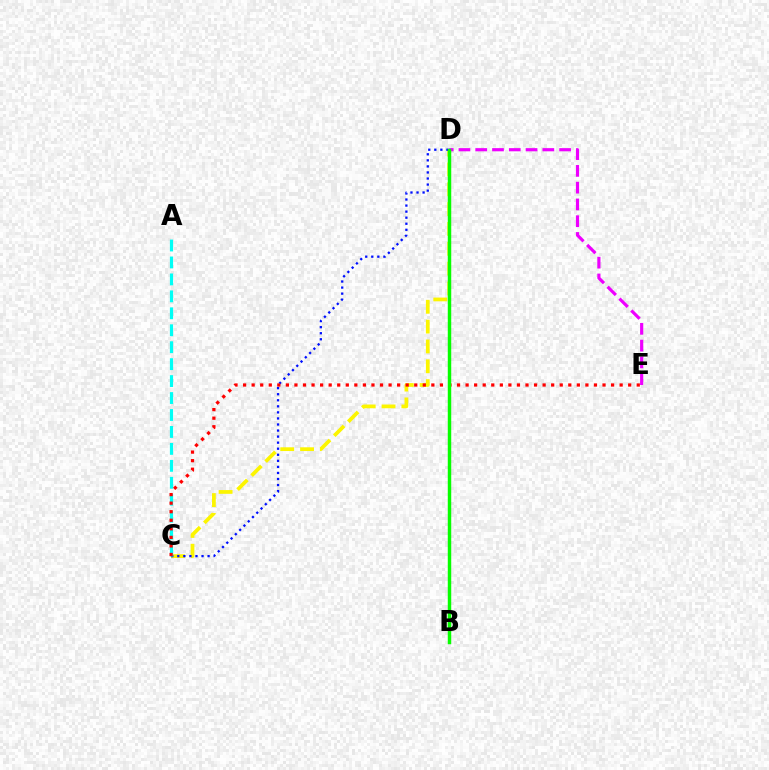{('C', 'D'): [{'color': '#fcf500', 'line_style': 'dashed', 'thickness': 2.69}, {'color': '#0010ff', 'line_style': 'dotted', 'thickness': 1.65}], ('D', 'E'): [{'color': '#ee00ff', 'line_style': 'dashed', 'thickness': 2.28}], ('A', 'C'): [{'color': '#00fff6', 'line_style': 'dashed', 'thickness': 2.3}], ('C', 'E'): [{'color': '#ff0000', 'line_style': 'dotted', 'thickness': 2.33}], ('B', 'D'): [{'color': '#08ff00', 'line_style': 'solid', 'thickness': 2.49}]}